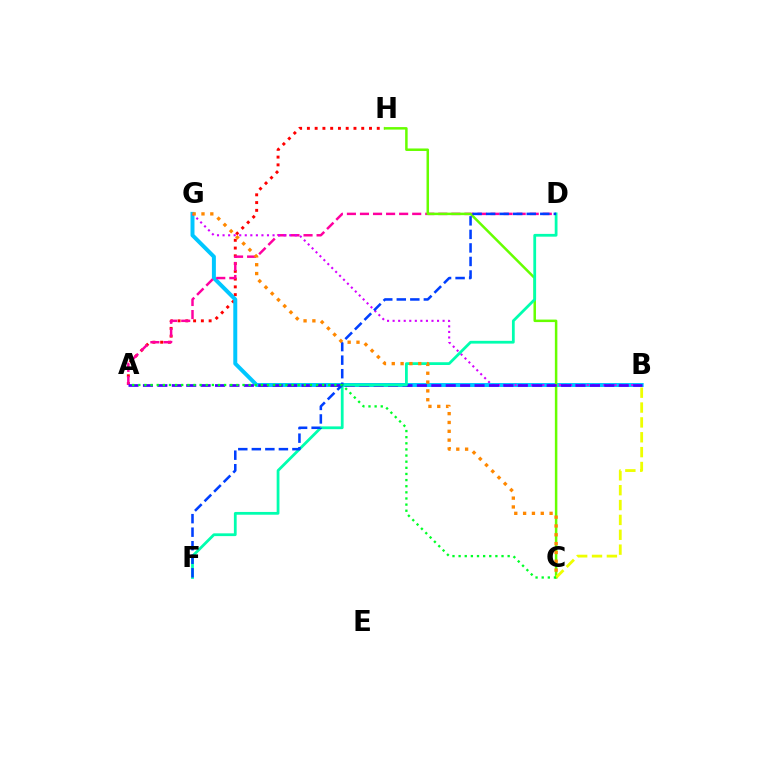{('A', 'H'): [{'color': '#ff0000', 'line_style': 'dotted', 'thickness': 2.11}], ('B', 'G'): [{'color': '#00c7ff', 'line_style': 'solid', 'thickness': 2.86}, {'color': '#d600ff', 'line_style': 'dotted', 'thickness': 1.51}], ('A', 'D'): [{'color': '#ff00a0', 'line_style': 'dashed', 'thickness': 1.77}], ('C', 'H'): [{'color': '#66ff00', 'line_style': 'solid', 'thickness': 1.8}], ('A', 'B'): [{'color': '#4f00ff', 'line_style': 'dashed', 'thickness': 1.96}], ('D', 'F'): [{'color': '#00ffaf', 'line_style': 'solid', 'thickness': 2.0}, {'color': '#003fff', 'line_style': 'dashed', 'thickness': 1.84}], ('B', 'C'): [{'color': '#eeff00', 'line_style': 'dashed', 'thickness': 2.02}], ('C', 'G'): [{'color': '#ff8800', 'line_style': 'dotted', 'thickness': 2.4}], ('A', 'C'): [{'color': '#00ff27', 'line_style': 'dotted', 'thickness': 1.67}]}